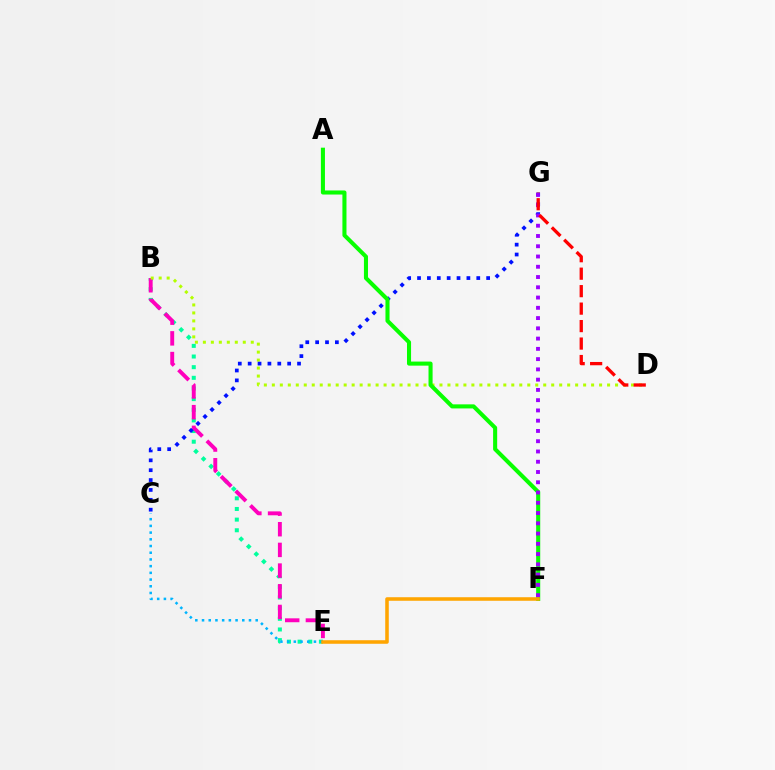{('B', 'E'): [{'color': '#00ff9d', 'line_style': 'dotted', 'thickness': 2.89}, {'color': '#ff00bd', 'line_style': 'dashed', 'thickness': 2.81}], ('B', 'D'): [{'color': '#b3ff00', 'line_style': 'dotted', 'thickness': 2.17}], ('C', 'G'): [{'color': '#0010ff', 'line_style': 'dotted', 'thickness': 2.68}], ('A', 'F'): [{'color': '#08ff00', 'line_style': 'solid', 'thickness': 2.93}], ('F', 'G'): [{'color': '#9b00ff', 'line_style': 'dotted', 'thickness': 2.79}], ('D', 'G'): [{'color': '#ff0000', 'line_style': 'dashed', 'thickness': 2.37}], ('C', 'E'): [{'color': '#00b5ff', 'line_style': 'dotted', 'thickness': 1.82}], ('E', 'F'): [{'color': '#ffa500', 'line_style': 'solid', 'thickness': 2.55}]}